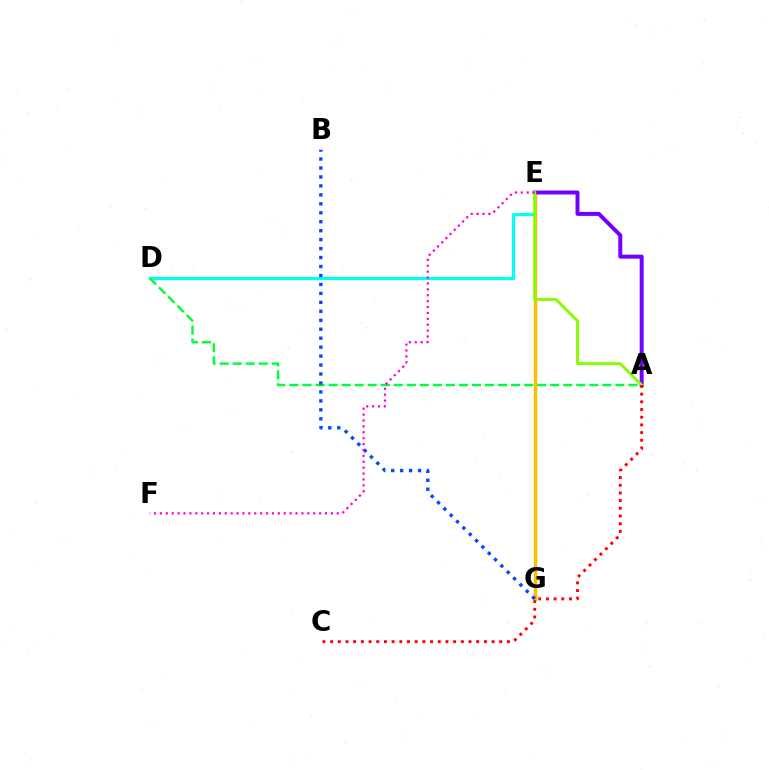{('D', 'E'): [{'color': '#00fff6', 'line_style': 'solid', 'thickness': 2.32}], ('E', 'G'): [{'color': '#ffbd00', 'line_style': 'solid', 'thickness': 2.49}], ('A', 'D'): [{'color': '#00ff39', 'line_style': 'dashed', 'thickness': 1.77}], ('B', 'G'): [{'color': '#004bff', 'line_style': 'dotted', 'thickness': 2.43}], ('A', 'E'): [{'color': '#7200ff', 'line_style': 'solid', 'thickness': 2.85}, {'color': '#84ff00', 'line_style': 'solid', 'thickness': 2.12}], ('A', 'C'): [{'color': '#ff0000', 'line_style': 'dotted', 'thickness': 2.09}], ('E', 'F'): [{'color': '#ff00cf', 'line_style': 'dotted', 'thickness': 1.6}]}